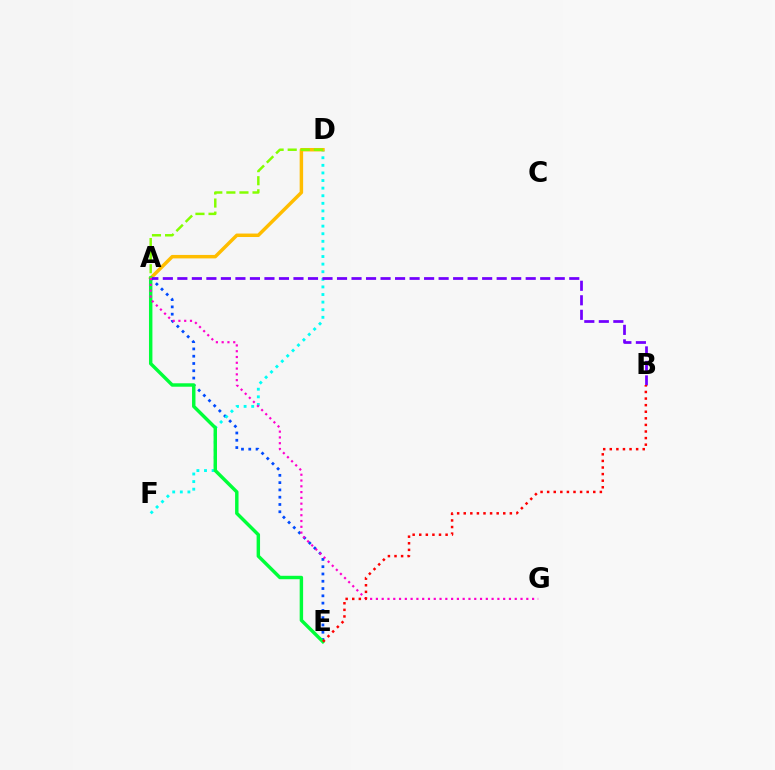{('A', 'E'): [{'color': '#004bff', 'line_style': 'dotted', 'thickness': 1.98}, {'color': '#00ff39', 'line_style': 'solid', 'thickness': 2.47}], ('D', 'F'): [{'color': '#00fff6', 'line_style': 'dotted', 'thickness': 2.06}], ('A', 'D'): [{'color': '#ffbd00', 'line_style': 'solid', 'thickness': 2.5}, {'color': '#84ff00', 'line_style': 'dashed', 'thickness': 1.78}], ('A', 'B'): [{'color': '#7200ff', 'line_style': 'dashed', 'thickness': 1.97}], ('A', 'G'): [{'color': '#ff00cf', 'line_style': 'dotted', 'thickness': 1.57}], ('B', 'E'): [{'color': '#ff0000', 'line_style': 'dotted', 'thickness': 1.79}]}